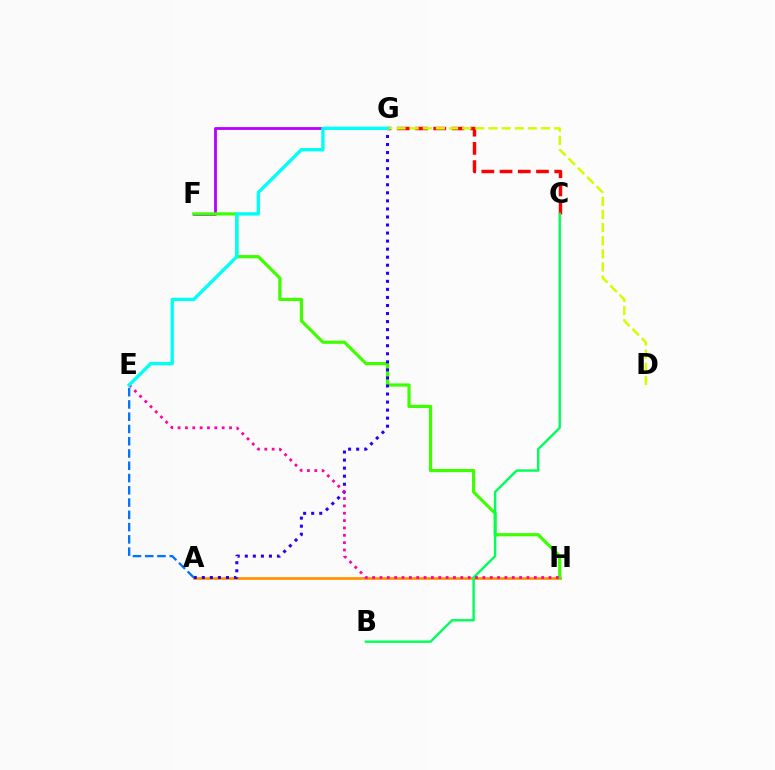{('A', 'H'): [{'color': '#ff9400', 'line_style': 'solid', 'thickness': 1.96}], ('C', 'G'): [{'color': '#ff0000', 'line_style': 'dashed', 'thickness': 2.47}], ('D', 'G'): [{'color': '#d1ff00', 'line_style': 'dashed', 'thickness': 1.78}], ('F', 'G'): [{'color': '#b900ff', 'line_style': 'solid', 'thickness': 2.03}], ('F', 'H'): [{'color': '#3dff00', 'line_style': 'solid', 'thickness': 2.3}], ('B', 'C'): [{'color': '#00ff5c', 'line_style': 'solid', 'thickness': 1.74}], ('A', 'G'): [{'color': '#2500ff', 'line_style': 'dotted', 'thickness': 2.19}], ('E', 'H'): [{'color': '#ff00ac', 'line_style': 'dotted', 'thickness': 2.0}], ('A', 'E'): [{'color': '#0074ff', 'line_style': 'dashed', 'thickness': 1.67}], ('E', 'G'): [{'color': '#00fff6', 'line_style': 'solid', 'thickness': 2.42}]}